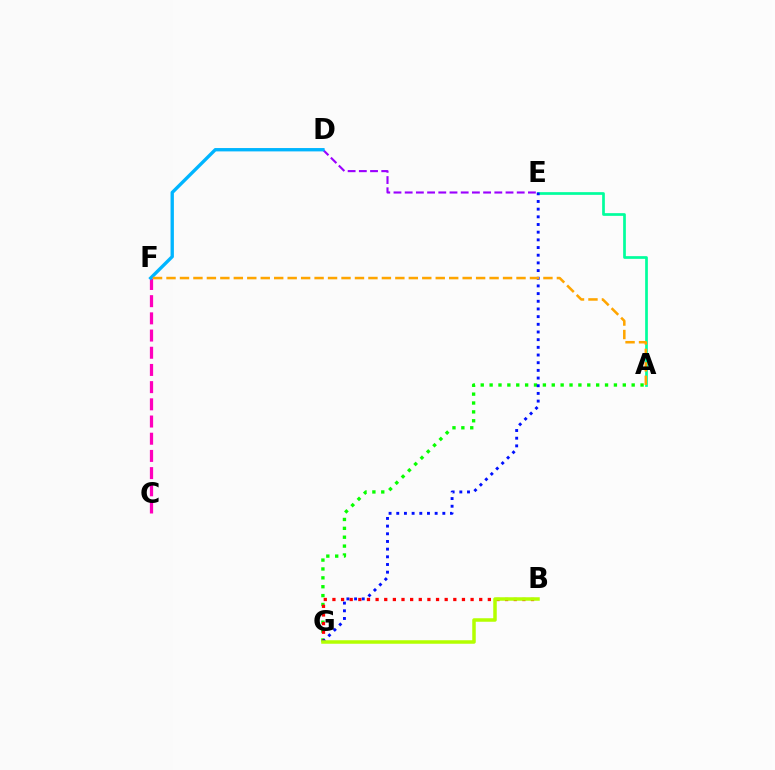{('D', 'E'): [{'color': '#9b00ff', 'line_style': 'dashed', 'thickness': 1.52}], ('A', 'G'): [{'color': '#08ff00', 'line_style': 'dotted', 'thickness': 2.41}], ('A', 'E'): [{'color': '#00ff9d', 'line_style': 'solid', 'thickness': 1.95}], ('B', 'G'): [{'color': '#ff0000', 'line_style': 'dotted', 'thickness': 2.35}, {'color': '#b3ff00', 'line_style': 'solid', 'thickness': 2.52}], ('E', 'G'): [{'color': '#0010ff', 'line_style': 'dotted', 'thickness': 2.09}], ('C', 'F'): [{'color': '#ff00bd', 'line_style': 'dashed', 'thickness': 2.34}], ('D', 'F'): [{'color': '#00b5ff', 'line_style': 'solid', 'thickness': 2.41}], ('A', 'F'): [{'color': '#ffa500', 'line_style': 'dashed', 'thickness': 1.83}]}